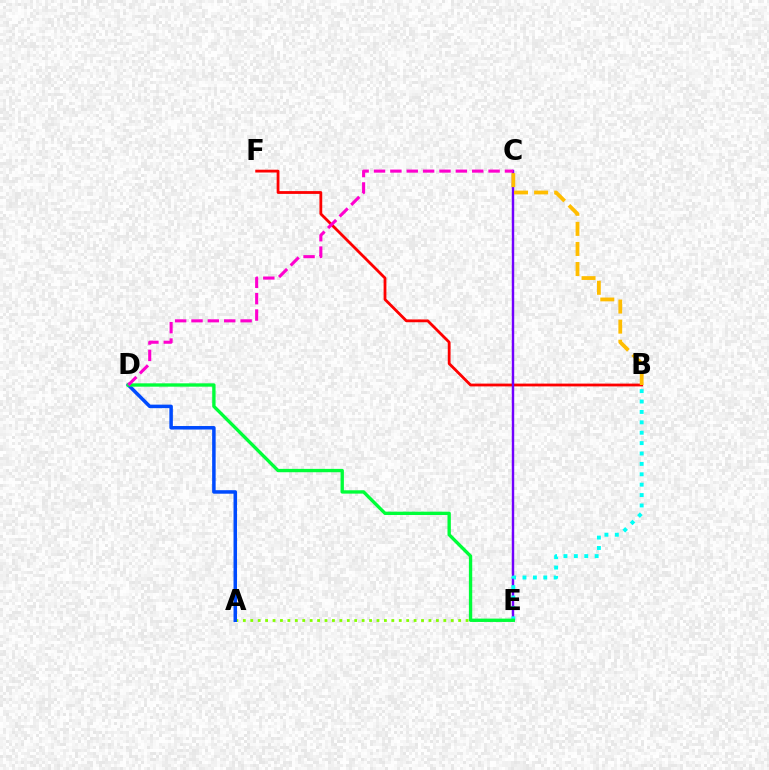{('A', 'E'): [{'color': '#84ff00', 'line_style': 'dotted', 'thickness': 2.02}], ('B', 'F'): [{'color': '#ff0000', 'line_style': 'solid', 'thickness': 2.02}], ('C', 'E'): [{'color': '#7200ff', 'line_style': 'solid', 'thickness': 1.75}], ('B', 'E'): [{'color': '#00fff6', 'line_style': 'dotted', 'thickness': 2.82}], ('B', 'C'): [{'color': '#ffbd00', 'line_style': 'dashed', 'thickness': 2.73}], ('A', 'D'): [{'color': '#004bff', 'line_style': 'solid', 'thickness': 2.53}], ('D', 'E'): [{'color': '#00ff39', 'line_style': 'solid', 'thickness': 2.41}], ('C', 'D'): [{'color': '#ff00cf', 'line_style': 'dashed', 'thickness': 2.22}]}